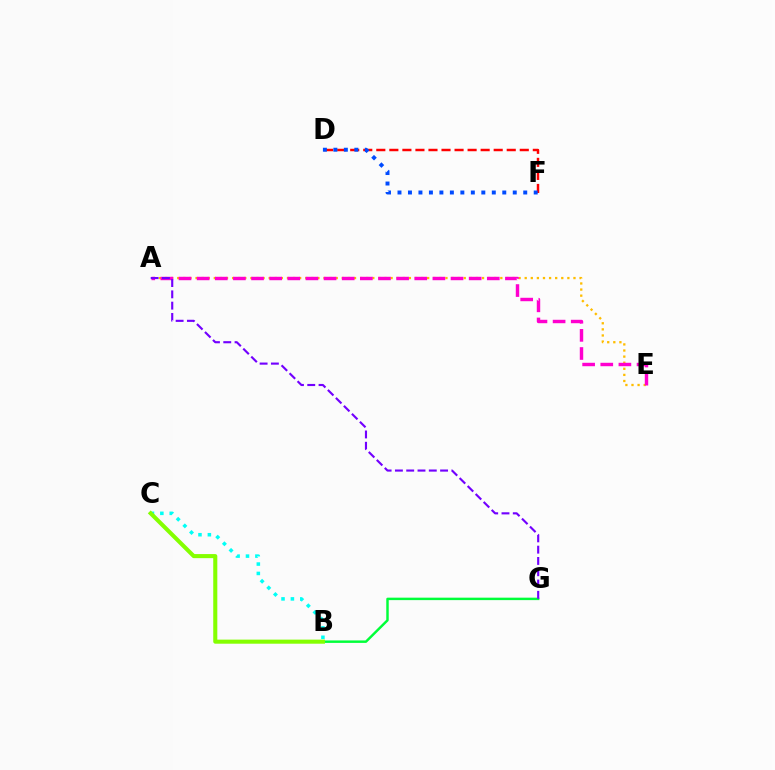{('A', 'E'): [{'color': '#ffbd00', 'line_style': 'dotted', 'thickness': 1.66}, {'color': '#ff00cf', 'line_style': 'dashed', 'thickness': 2.46}], ('D', 'F'): [{'color': '#ff0000', 'line_style': 'dashed', 'thickness': 1.77}, {'color': '#004bff', 'line_style': 'dotted', 'thickness': 2.85}], ('B', 'G'): [{'color': '#00ff39', 'line_style': 'solid', 'thickness': 1.77}], ('A', 'G'): [{'color': '#7200ff', 'line_style': 'dashed', 'thickness': 1.53}], ('B', 'C'): [{'color': '#00fff6', 'line_style': 'dotted', 'thickness': 2.55}, {'color': '#84ff00', 'line_style': 'solid', 'thickness': 2.93}]}